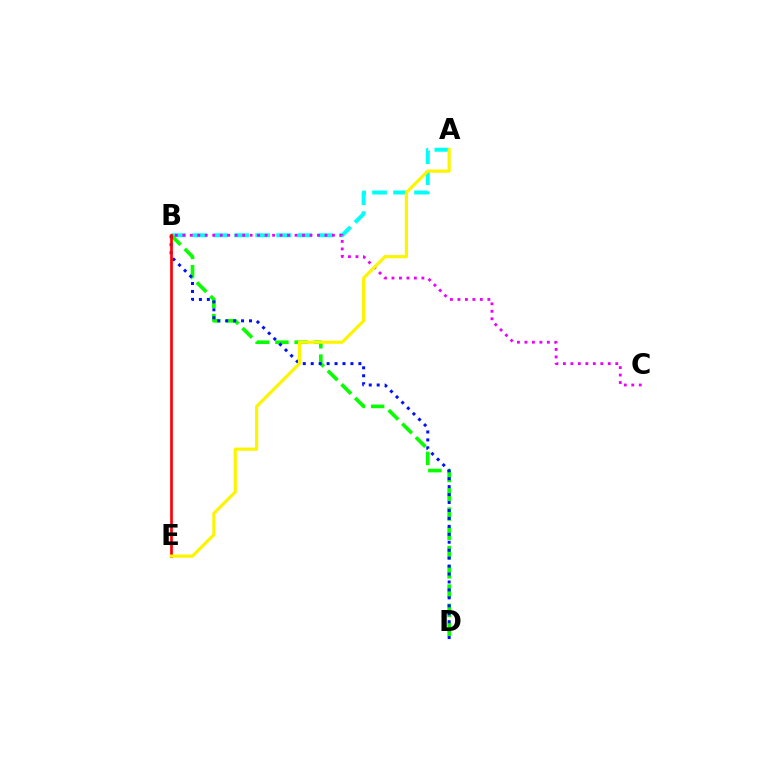{('A', 'B'): [{'color': '#00fff6', 'line_style': 'dashed', 'thickness': 2.86}], ('B', 'D'): [{'color': '#08ff00', 'line_style': 'dashed', 'thickness': 2.62}, {'color': '#0010ff', 'line_style': 'dotted', 'thickness': 2.16}], ('B', 'C'): [{'color': '#ee00ff', 'line_style': 'dotted', 'thickness': 2.03}], ('B', 'E'): [{'color': '#ff0000', 'line_style': 'solid', 'thickness': 1.93}], ('A', 'E'): [{'color': '#fcf500', 'line_style': 'solid', 'thickness': 2.28}]}